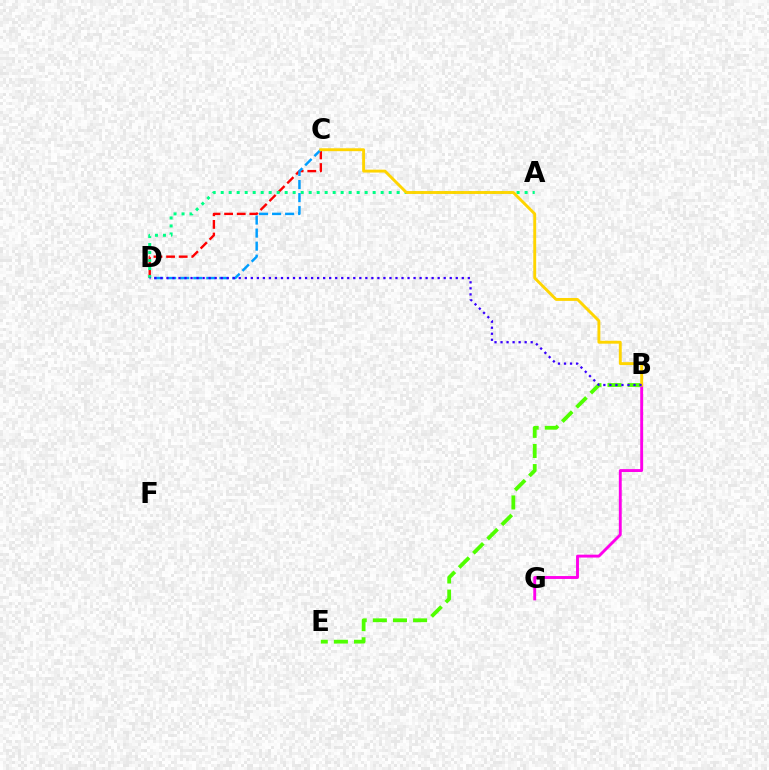{('C', 'D'): [{'color': '#ff0000', 'line_style': 'dashed', 'thickness': 1.71}, {'color': '#009eff', 'line_style': 'dashed', 'thickness': 1.77}], ('A', 'D'): [{'color': '#00ff86', 'line_style': 'dotted', 'thickness': 2.17}], ('B', 'G'): [{'color': '#ff00ed', 'line_style': 'solid', 'thickness': 2.08}], ('B', 'E'): [{'color': '#4fff00', 'line_style': 'dashed', 'thickness': 2.73}], ('B', 'C'): [{'color': '#ffd500', 'line_style': 'solid', 'thickness': 2.09}], ('B', 'D'): [{'color': '#3700ff', 'line_style': 'dotted', 'thickness': 1.64}]}